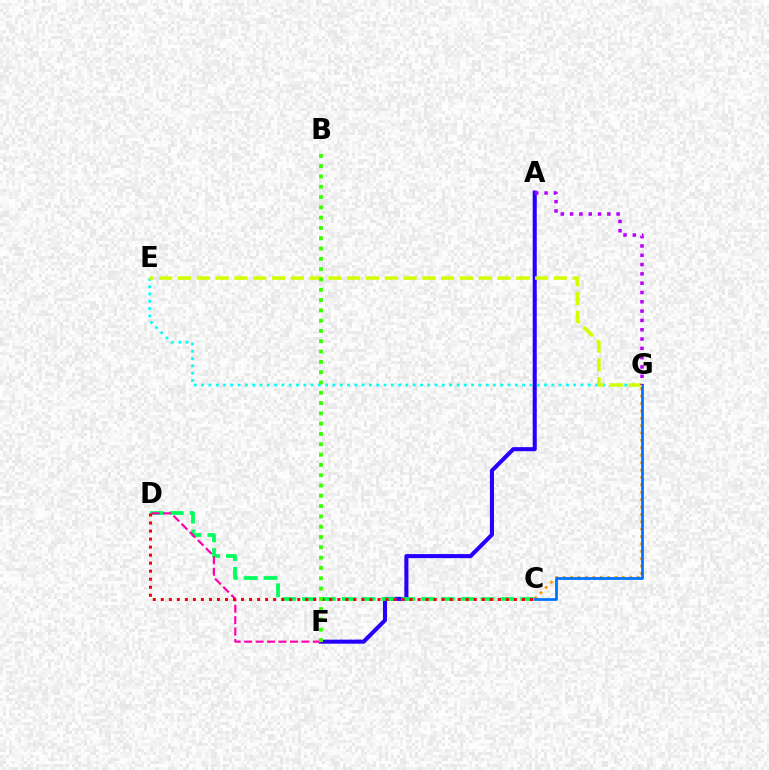{('A', 'F'): [{'color': '#2500ff', 'line_style': 'solid', 'thickness': 2.92}], ('C', 'D'): [{'color': '#00ff5c', 'line_style': 'dashed', 'thickness': 2.69}, {'color': '#ff0000', 'line_style': 'dotted', 'thickness': 2.18}], ('E', 'G'): [{'color': '#00fff6', 'line_style': 'dotted', 'thickness': 1.98}, {'color': '#d1ff00', 'line_style': 'dashed', 'thickness': 2.55}], ('C', 'G'): [{'color': '#ff9400', 'line_style': 'dotted', 'thickness': 2.01}, {'color': '#0074ff', 'line_style': 'solid', 'thickness': 1.99}], ('D', 'F'): [{'color': '#ff00ac', 'line_style': 'dashed', 'thickness': 1.56}], ('B', 'F'): [{'color': '#3dff00', 'line_style': 'dotted', 'thickness': 2.8}], ('A', 'G'): [{'color': '#b900ff', 'line_style': 'dotted', 'thickness': 2.53}]}